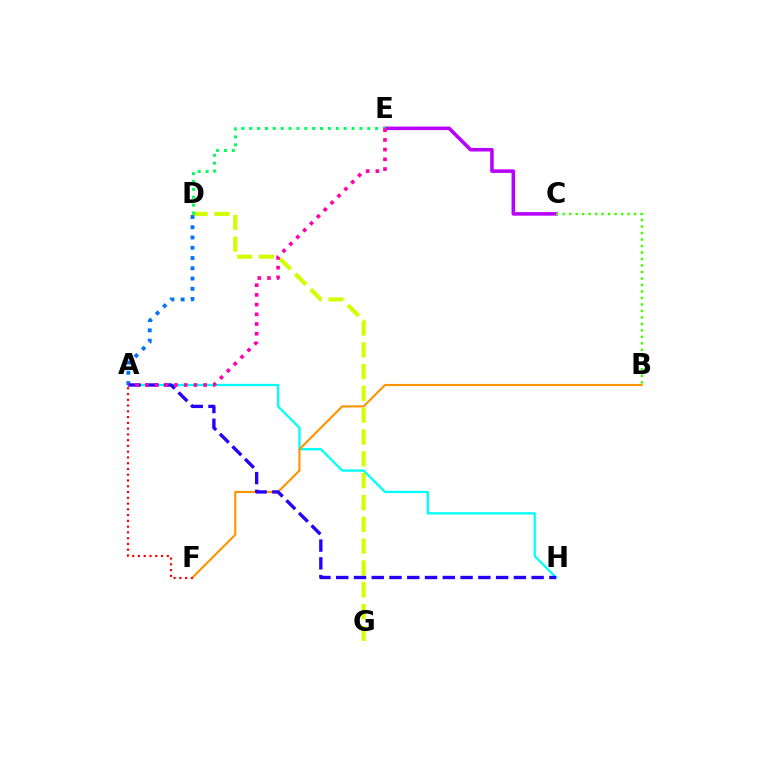{('A', 'H'): [{'color': '#00fff6', 'line_style': 'solid', 'thickness': 1.65}, {'color': '#2500ff', 'line_style': 'dashed', 'thickness': 2.41}], ('D', 'G'): [{'color': '#d1ff00', 'line_style': 'dashed', 'thickness': 2.96}], ('B', 'F'): [{'color': '#ff9400', 'line_style': 'solid', 'thickness': 1.53}], ('C', 'E'): [{'color': '#b900ff', 'line_style': 'solid', 'thickness': 2.56}], ('A', 'D'): [{'color': '#0074ff', 'line_style': 'dotted', 'thickness': 2.79}], ('B', 'C'): [{'color': '#3dff00', 'line_style': 'dotted', 'thickness': 1.76}], ('D', 'E'): [{'color': '#00ff5c', 'line_style': 'dotted', 'thickness': 2.14}], ('A', 'E'): [{'color': '#ff00ac', 'line_style': 'dotted', 'thickness': 2.64}], ('A', 'F'): [{'color': '#ff0000', 'line_style': 'dotted', 'thickness': 1.57}]}